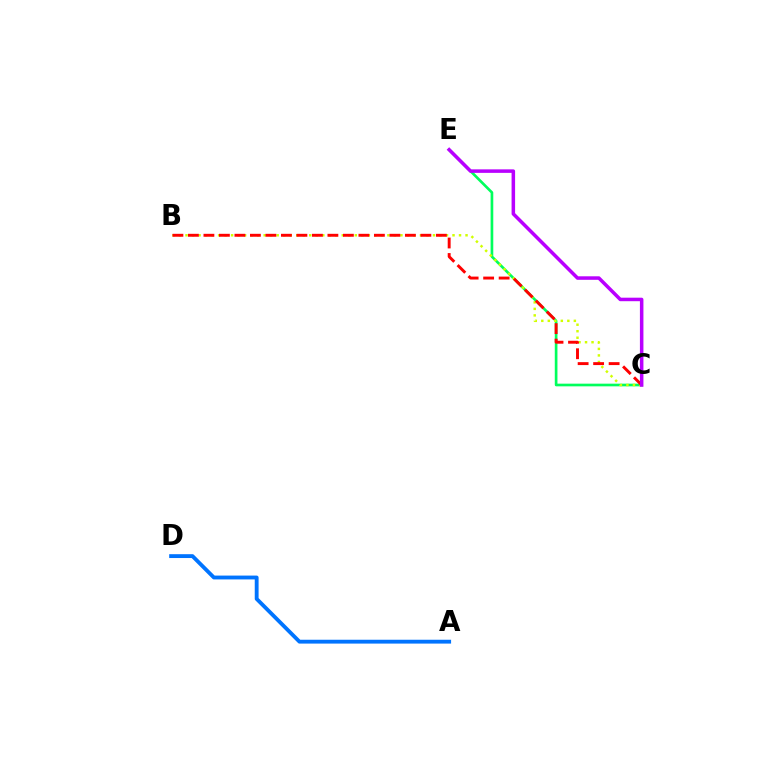{('C', 'E'): [{'color': '#00ff5c', 'line_style': 'solid', 'thickness': 1.92}, {'color': '#b900ff', 'line_style': 'solid', 'thickness': 2.53}], ('B', 'C'): [{'color': '#d1ff00', 'line_style': 'dotted', 'thickness': 1.77}, {'color': '#ff0000', 'line_style': 'dashed', 'thickness': 2.11}], ('A', 'D'): [{'color': '#0074ff', 'line_style': 'solid', 'thickness': 2.77}]}